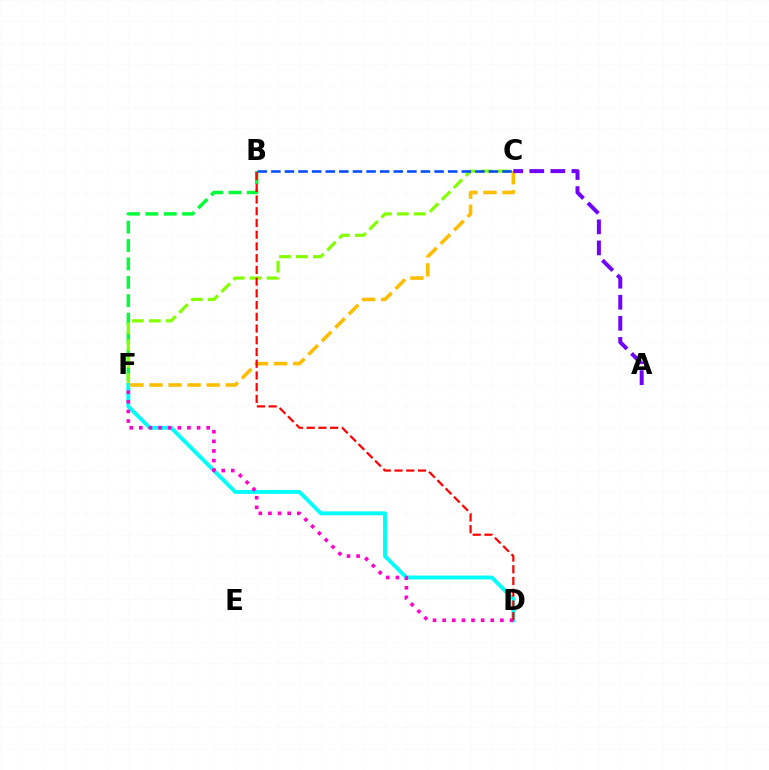{('B', 'F'): [{'color': '#00ff39', 'line_style': 'dashed', 'thickness': 2.5}], ('C', 'F'): [{'color': '#84ff00', 'line_style': 'dashed', 'thickness': 2.3}, {'color': '#ffbd00', 'line_style': 'dashed', 'thickness': 2.59}], ('D', 'F'): [{'color': '#00fff6', 'line_style': 'solid', 'thickness': 2.8}, {'color': '#ff00cf', 'line_style': 'dotted', 'thickness': 2.62}], ('A', 'C'): [{'color': '#7200ff', 'line_style': 'dashed', 'thickness': 2.86}], ('B', 'C'): [{'color': '#004bff', 'line_style': 'dashed', 'thickness': 1.85}], ('B', 'D'): [{'color': '#ff0000', 'line_style': 'dashed', 'thickness': 1.59}]}